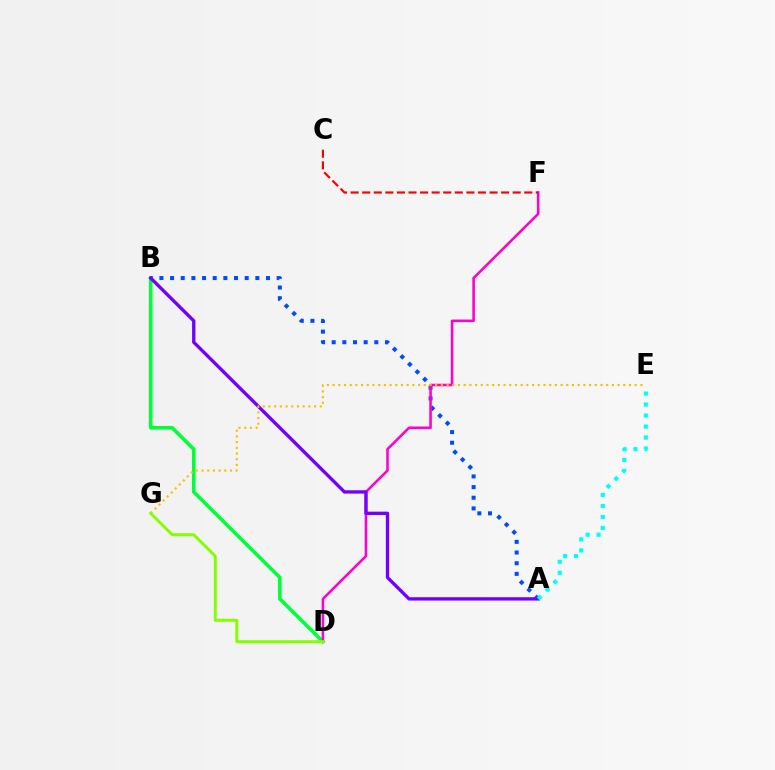{('B', 'D'): [{'color': '#00ff39', 'line_style': 'solid', 'thickness': 2.59}], ('A', 'B'): [{'color': '#004bff', 'line_style': 'dotted', 'thickness': 2.9}, {'color': '#7200ff', 'line_style': 'solid', 'thickness': 2.4}], ('D', 'F'): [{'color': '#ff00cf', 'line_style': 'solid', 'thickness': 1.85}], ('C', 'F'): [{'color': '#ff0000', 'line_style': 'dashed', 'thickness': 1.57}], ('E', 'G'): [{'color': '#ffbd00', 'line_style': 'dotted', 'thickness': 1.55}], ('D', 'G'): [{'color': '#84ff00', 'line_style': 'solid', 'thickness': 2.13}], ('A', 'E'): [{'color': '#00fff6', 'line_style': 'dotted', 'thickness': 2.99}]}